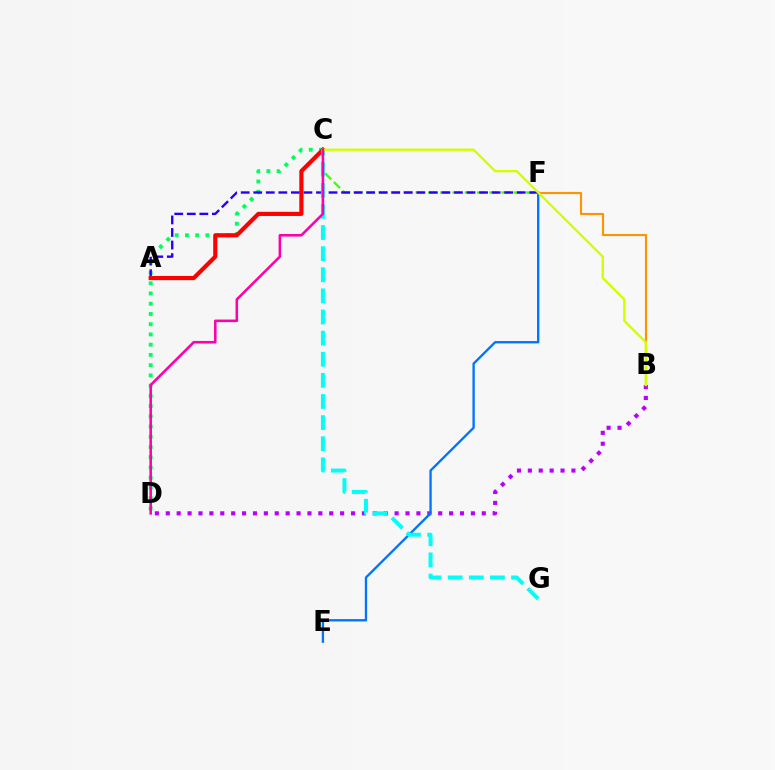{('C', 'F'): [{'color': '#3dff00', 'line_style': 'dashed', 'thickness': 1.67}], ('B', 'F'): [{'color': '#ff9400', 'line_style': 'solid', 'thickness': 1.54}], ('B', 'D'): [{'color': '#b900ff', 'line_style': 'dotted', 'thickness': 2.96}], ('C', 'D'): [{'color': '#00ff5c', 'line_style': 'dotted', 'thickness': 2.78}, {'color': '#ff00ac', 'line_style': 'solid', 'thickness': 1.85}], ('A', 'F'): [{'color': '#2500ff', 'line_style': 'dashed', 'thickness': 1.7}], ('E', 'F'): [{'color': '#0074ff', 'line_style': 'solid', 'thickness': 1.68}], ('A', 'C'): [{'color': '#ff0000', 'line_style': 'solid', 'thickness': 2.99}], ('C', 'G'): [{'color': '#00fff6', 'line_style': 'dashed', 'thickness': 2.87}], ('B', 'C'): [{'color': '#d1ff00', 'line_style': 'solid', 'thickness': 1.68}]}